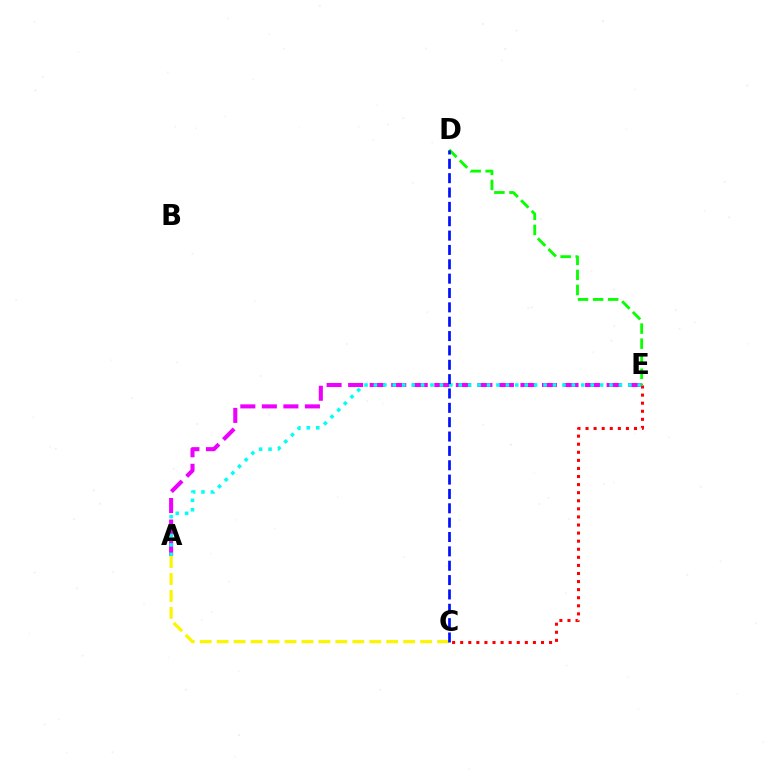{('C', 'E'): [{'color': '#ff0000', 'line_style': 'dotted', 'thickness': 2.2}], ('A', 'E'): [{'color': '#ee00ff', 'line_style': 'dashed', 'thickness': 2.93}, {'color': '#00fff6', 'line_style': 'dotted', 'thickness': 2.56}], ('A', 'C'): [{'color': '#fcf500', 'line_style': 'dashed', 'thickness': 2.3}], ('D', 'E'): [{'color': '#08ff00', 'line_style': 'dashed', 'thickness': 2.04}], ('C', 'D'): [{'color': '#0010ff', 'line_style': 'dashed', 'thickness': 1.95}]}